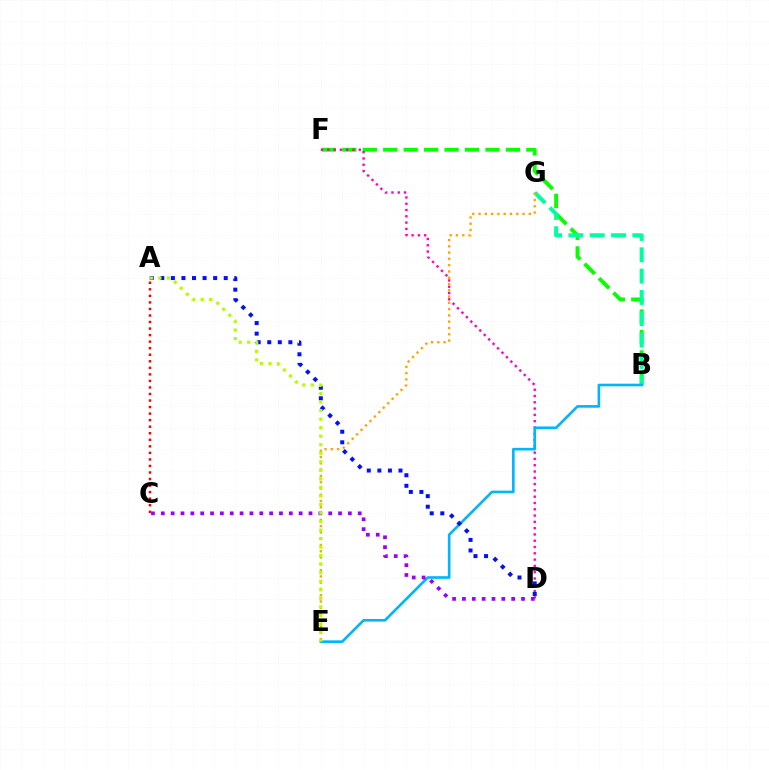{('B', 'F'): [{'color': '#08ff00', 'line_style': 'dashed', 'thickness': 2.78}], ('B', 'G'): [{'color': '#00ff9d', 'line_style': 'dashed', 'thickness': 2.9}], ('D', 'F'): [{'color': '#ff00bd', 'line_style': 'dotted', 'thickness': 1.71}], ('B', 'E'): [{'color': '#00b5ff', 'line_style': 'solid', 'thickness': 1.9}], ('E', 'G'): [{'color': '#ffa500', 'line_style': 'dotted', 'thickness': 1.71}], ('A', 'D'): [{'color': '#0010ff', 'line_style': 'dotted', 'thickness': 2.87}], ('C', 'D'): [{'color': '#9b00ff', 'line_style': 'dotted', 'thickness': 2.68}], ('A', 'C'): [{'color': '#ff0000', 'line_style': 'dotted', 'thickness': 1.78}], ('A', 'E'): [{'color': '#b3ff00', 'line_style': 'dotted', 'thickness': 2.32}]}